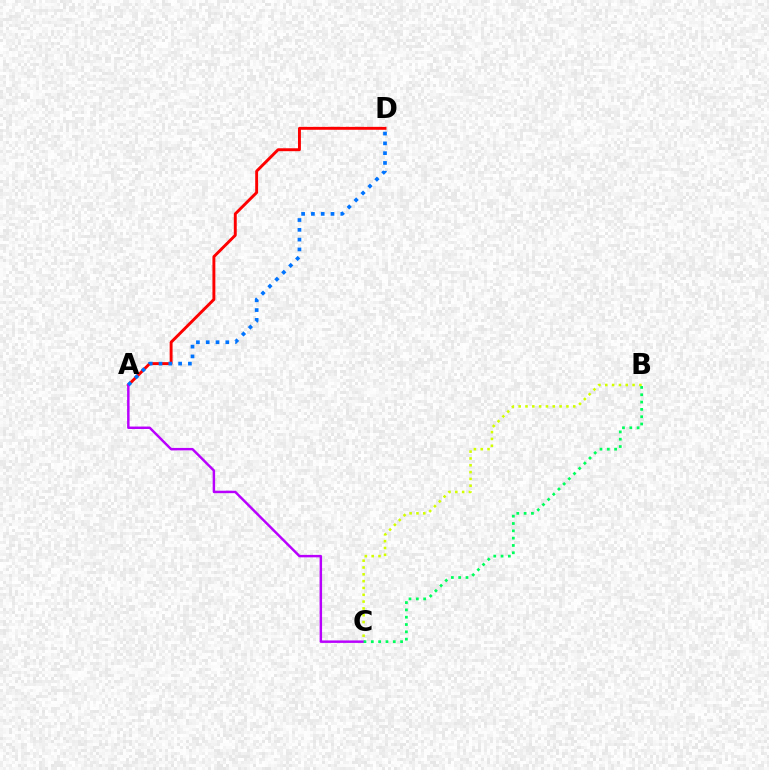{('A', 'D'): [{'color': '#ff0000', 'line_style': 'solid', 'thickness': 2.1}, {'color': '#0074ff', 'line_style': 'dotted', 'thickness': 2.66}], ('B', 'C'): [{'color': '#d1ff00', 'line_style': 'dotted', 'thickness': 1.85}, {'color': '#00ff5c', 'line_style': 'dotted', 'thickness': 1.99}], ('A', 'C'): [{'color': '#b900ff', 'line_style': 'solid', 'thickness': 1.77}]}